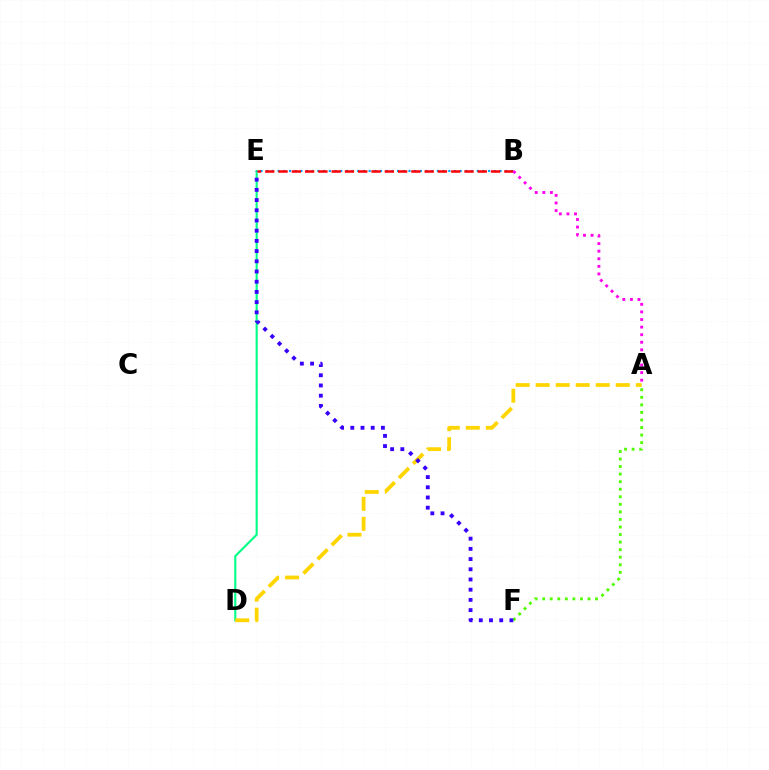{('B', 'E'): [{'color': '#009eff', 'line_style': 'dotted', 'thickness': 1.55}, {'color': '#ff0000', 'line_style': 'dashed', 'thickness': 1.8}], ('D', 'E'): [{'color': '#00ff86', 'line_style': 'solid', 'thickness': 1.54}], ('A', 'D'): [{'color': '#ffd500', 'line_style': 'dashed', 'thickness': 2.72}], ('A', 'F'): [{'color': '#4fff00', 'line_style': 'dotted', 'thickness': 2.05}], ('A', 'B'): [{'color': '#ff00ed', 'line_style': 'dotted', 'thickness': 2.06}], ('E', 'F'): [{'color': '#3700ff', 'line_style': 'dotted', 'thickness': 2.77}]}